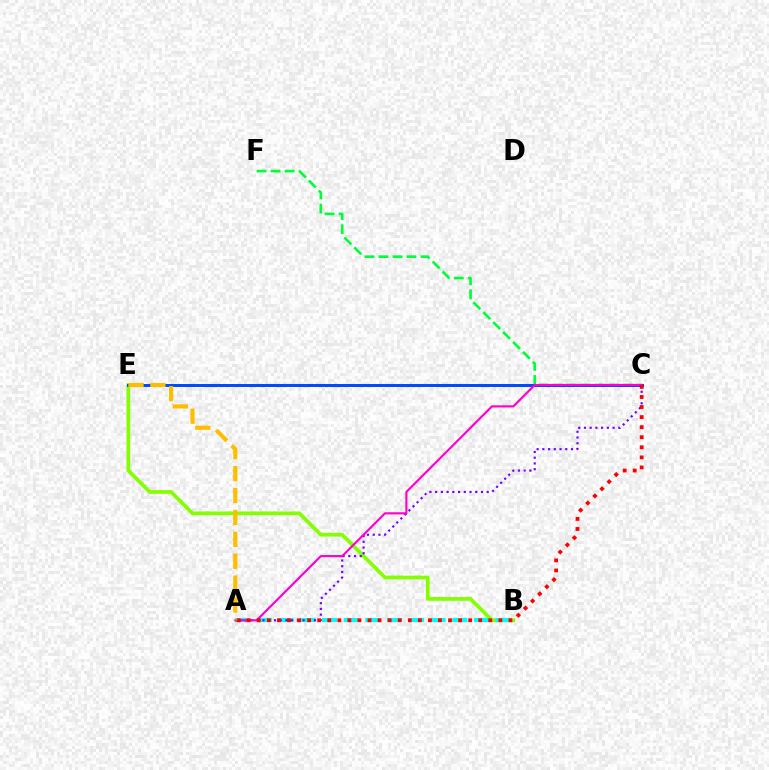{('B', 'E'): [{'color': '#84ff00', 'line_style': 'solid', 'thickness': 2.67}], ('A', 'B'): [{'color': '#00fff6', 'line_style': 'dashed', 'thickness': 2.95}], ('C', 'F'): [{'color': '#00ff39', 'line_style': 'dashed', 'thickness': 1.91}], ('C', 'E'): [{'color': '#004bff', 'line_style': 'solid', 'thickness': 2.15}], ('A', 'C'): [{'color': '#7200ff', 'line_style': 'dotted', 'thickness': 1.56}, {'color': '#ff00cf', 'line_style': 'solid', 'thickness': 1.55}, {'color': '#ff0000', 'line_style': 'dotted', 'thickness': 2.73}], ('A', 'E'): [{'color': '#ffbd00', 'line_style': 'dashed', 'thickness': 2.98}]}